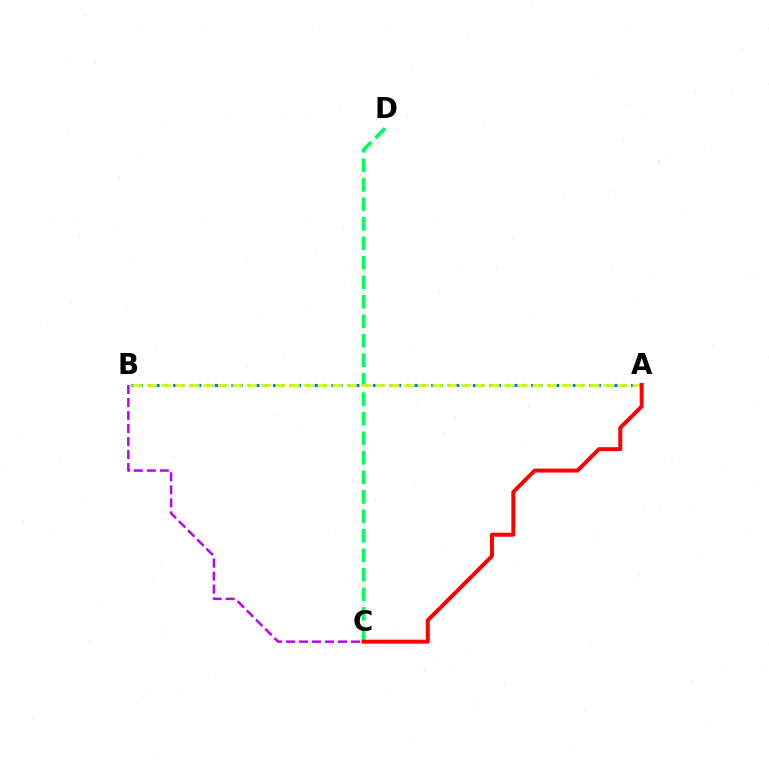{('A', 'B'): [{'color': '#0074ff', 'line_style': 'dotted', 'thickness': 2.26}, {'color': '#d1ff00', 'line_style': 'dashed', 'thickness': 1.94}], ('B', 'C'): [{'color': '#b900ff', 'line_style': 'dashed', 'thickness': 1.77}], ('C', 'D'): [{'color': '#00ff5c', 'line_style': 'dashed', 'thickness': 2.65}], ('A', 'C'): [{'color': '#ff0000', 'line_style': 'solid', 'thickness': 2.86}]}